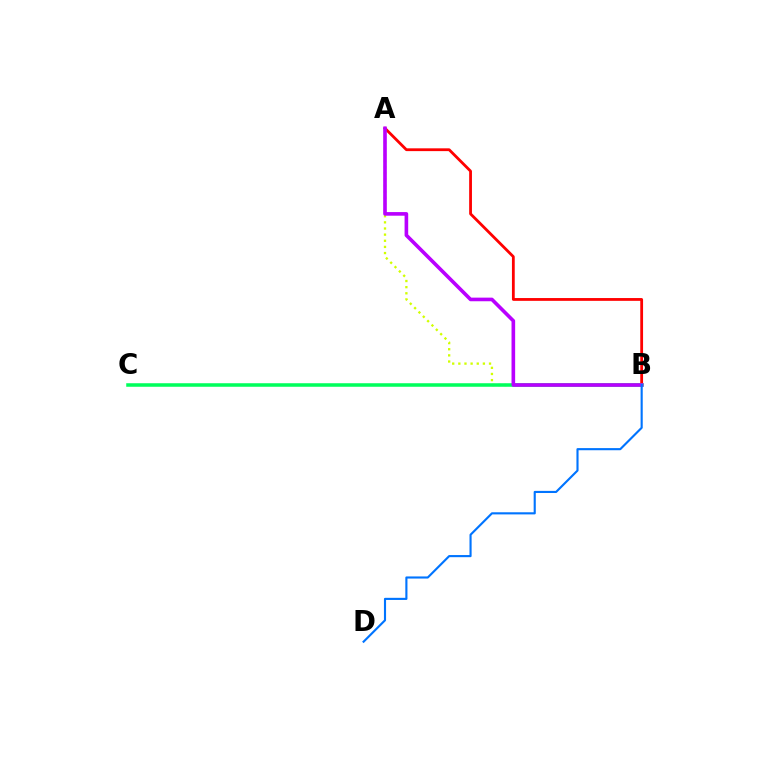{('A', 'B'): [{'color': '#d1ff00', 'line_style': 'dotted', 'thickness': 1.67}, {'color': '#ff0000', 'line_style': 'solid', 'thickness': 2.01}, {'color': '#b900ff', 'line_style': 'solid', 'thickness': 2.61}], ('B', 'C'): [{'color': '#00ff5c', 'line_style': 'solid', 'thickness': 2.54}], ('B', 'D'): [{'color': '#0074ff', 'line_style': 'solid', 'thickness': 1.53}]}